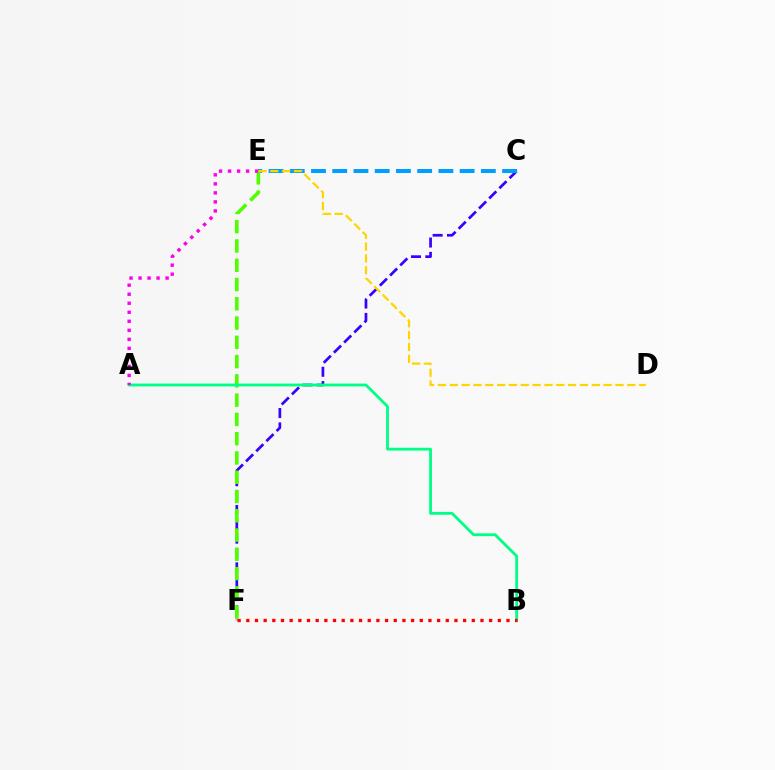{('C', 'F'): [{'color': '#3700ff', 'line_style': 'dashed', 'thickness': 1.95}], ('C', 'E'): [{'color': '#009eff', 'line_style': 'dashed', 'thickness': 2.88}], ('E', 'F'): [{'color': '#4fff00', 'line_style': 'dashed', 'thickness': 2.62}], ('A', 'B'): [{'color': '#00ff86', 'line_style': 'solid', 'thickness': 2.03}], ('A', 'E'): [{'color': '#ff00ed', 'line_style': 'dotted', 'thickness': 2.45}], ('B', 'F'): [{'color': '#ff0000', 'line_style': 'dotted', 'thickness': 2.36}], ('D', 'E'): [{'color': '#ffd500', 'line_style': 'dashed', 'thickness': 1.61}]}